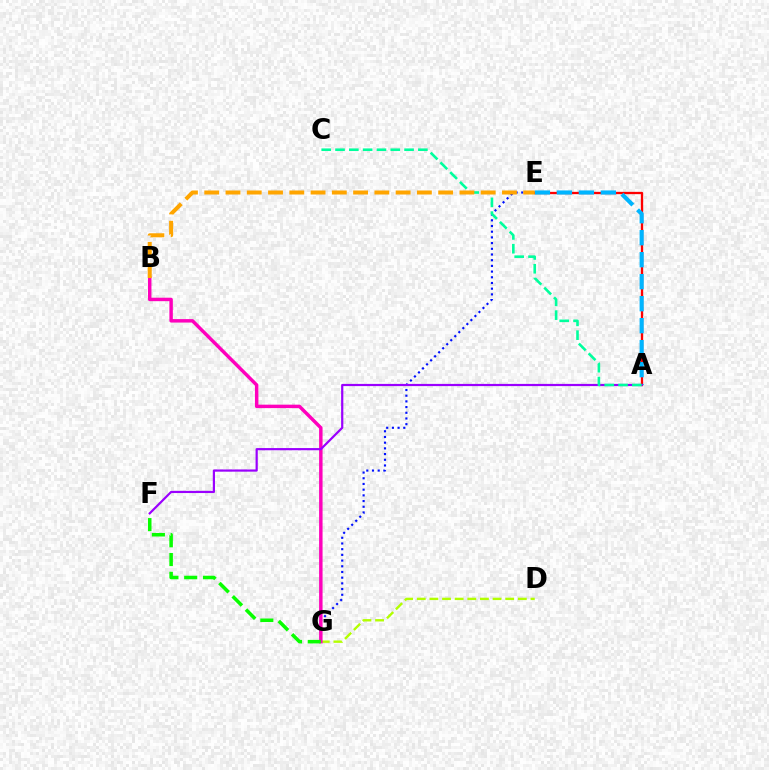{('E', 'G'): [{'color': '#0010ff', 'line_style': 'dotted', 'thickness': 1.55}], ('A', 'E'): [{'color': '#ff0000', 'line_style': 'solid', 'thickness': 1.66}, {'color': '#00b5ff', 'line_style': 'dashed', 'thickness': 2.99}], ('D', 'G'): [{'color': '#b3ff00', 'line_style': 'dashed', 'thickness': 1.72}], ('B', 'G'): [{'color': '#ff00bd', 'line_style': 'solid', 'thickness': 2.49}], ('F', 'G'): [{'color': '#08ff00', 'line_style': 'dashed', 'thickness': 2.55}], ('A', 'F'): [{'color': '#9b00ff', 'line_style': 'solid', 'thickness': 1.59}], ('A', 'C'): [{'color': '#00ff9d', 'line_style': 'dashed', 'thickness': 1.88}], ('B', 'E'): [{'color': '#ffa500', 'line_style': 'dashed', 'thickness': 2.89}]}